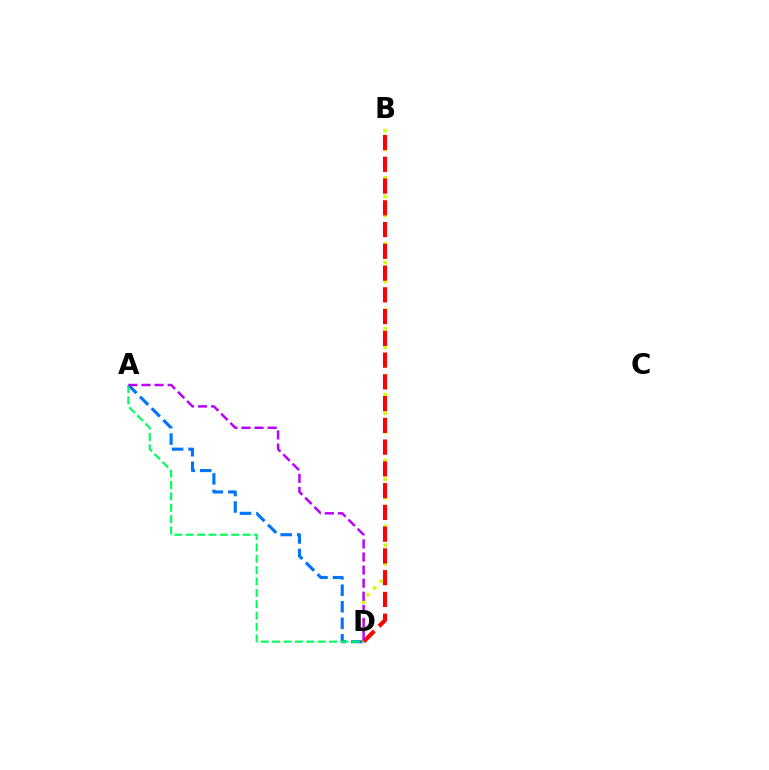{('A', 'D'): [{'color': '#0074ff', 'line_style': 'dashed', 'thickness': 2.24}, {'color': '#00ff5c', 'line_style': 'dashed', 'thickness': 1.55}, {'color': '#b900ff', 'line_style': 'dashed', 'thickness': 1.78}], ('B', 'D'): [{'color': '#d1ff00', 'line_style': 'dotted', 'thickness': 2.56}, {'color': '#ff0000', 'line_style': 'dashed', 'thickness': 2.96}]}